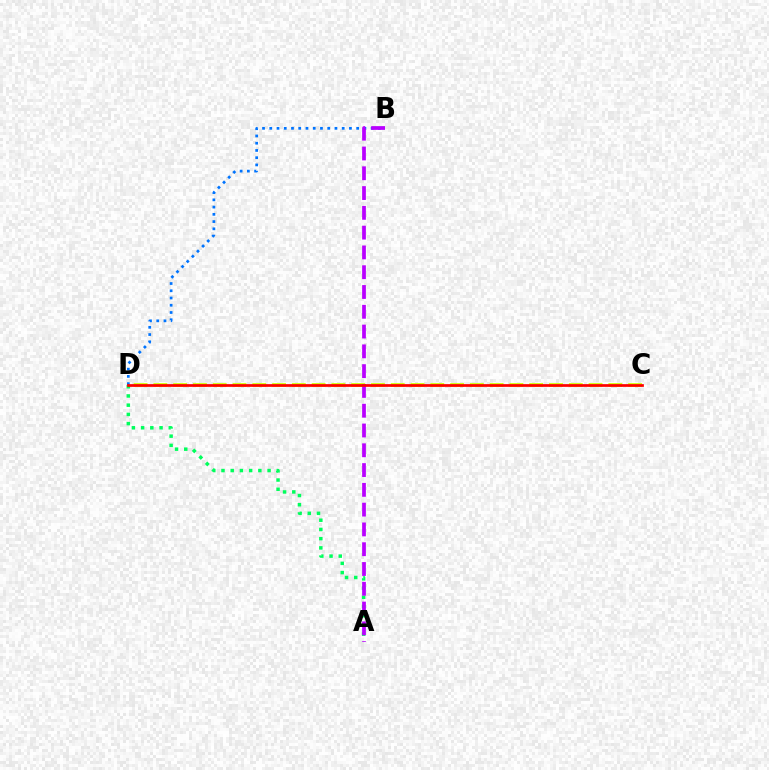{('B', 'D'): [{'color': '#0074ff', 'line_style': 'dotted', 'thickness': 1.97}], ('A', 'D'): [{'color': '#00ff5c', 'line_style': 'dotted', 'thickness': 2.5}], ('C', 'D'): [{'color': '#d1ff00', 'line_style': 'dashed', 'thickness': 2.69}, {'color': '#ff0000', 'line_style': 'solid', 'thickness': 1.96}], ('A', 'B'): [{'color': '#b900ff', 'line_style': 'dashed', 'thickness': 2.69}]}